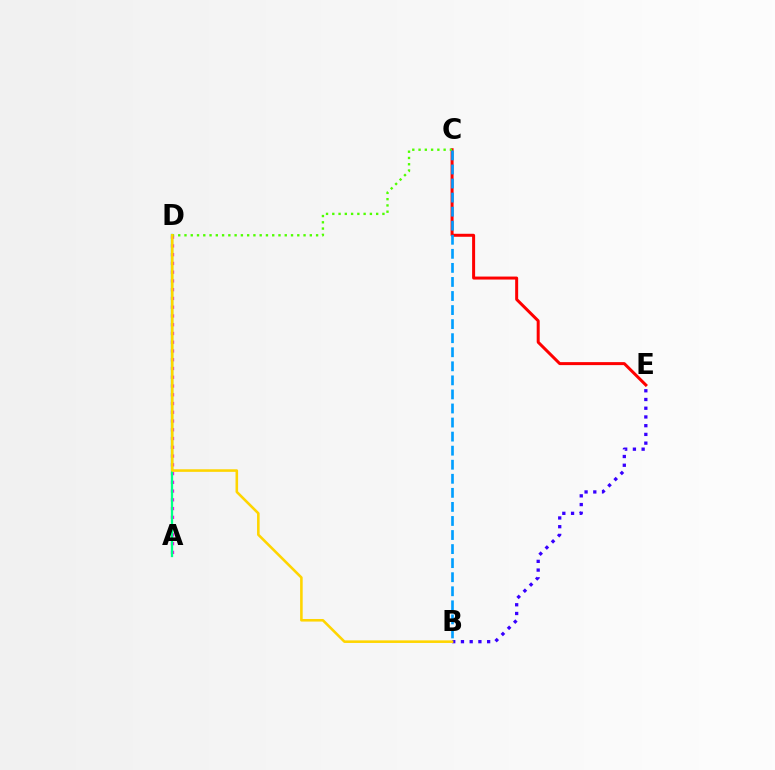{('A', 'D'): [{'color': '#ff00ed', 'line_style': 'dotted', 'thickness': 2.38}, {'color': '#00ff86', 'line_style': 'solid', 'thickness': 1.64}], ('C', 'E'): [{'color': '#ff0000', 'line_style': 'solid', 'thickness': 2.16}], ('C', 'D'): [{'color': '#4fff00', 'line_style': 'dotted', 'thickness': 1.7}], ('B', 'C'): [{'color': '#009eff', 'line_style': 'dashed', 'thickness': 1.91}], ('B', 'E'): [{'color': '#3700ff', 'line_style': 'dotted', 'thickness': 2.37}], ('B', 'D'): [{'color': '#ffd500', 'line_style': 'solid', 'thickness': 1.86}]}